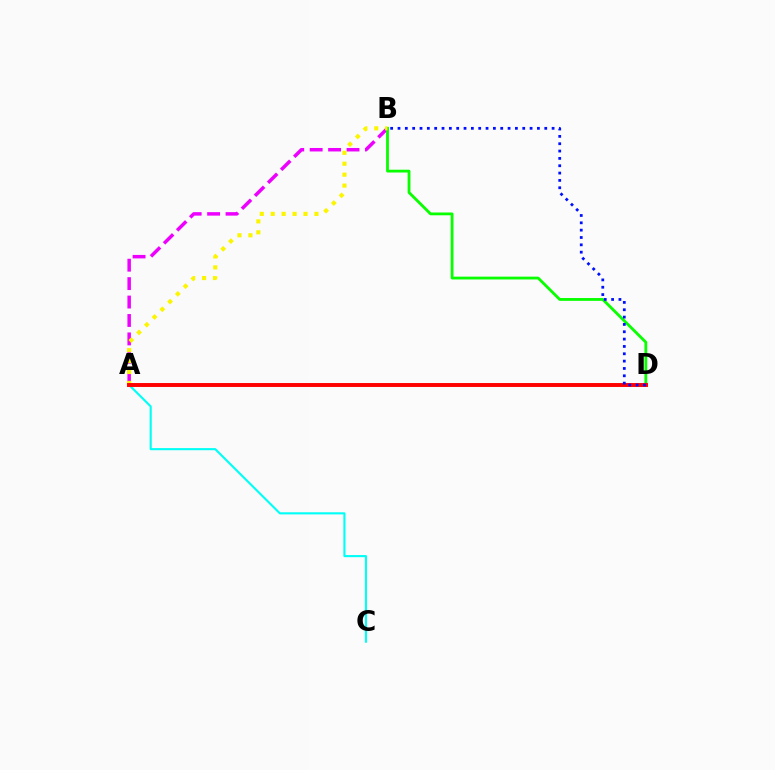{('A', 'B'): [{'color': '#ee00ff', 'line_style': 'dashed', 'thickness': 2.5}, {'color': '#fcf500', 'line_style': 'dotted', 'thickness': 2.97}], ('B', 'D'): [{'color': '#08ff00', 'line_style': 'solid', 'thickness': 2.02}, {'color': '#0010ff', 'line_style': 'dotted', 'thickness': 1.99}], ('A', 'C'): [{'color': '#00fff6', 'line_style': 'solid', 'thickness': 1.52}], ('A', 'D'): [{'color': '#ff0000', 'line_style': 'solid', 'thickness': 2.83}]}